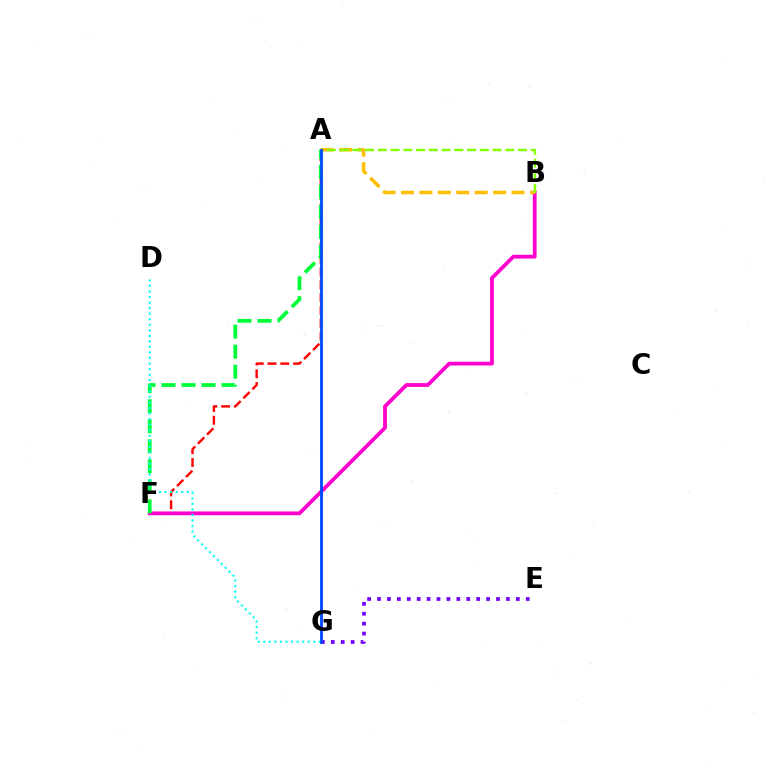{('E', 'G'): [{'color': '#7200ff', 'line_style': 'dotted', 'thickness': 2.69}], ('A', 'F'): [{'color': '#ff0000', 'line_style': 'dashed', 'thickness': 1.74}, {'color': '#00ff39', 'line_style': 'dashed', 'thickness': 2.72}], ('B', 'F'): [{'color': '#ff00cf', 'line_style': 'solid', 'thickness': 2.71}], ('A', 'B'): [{'color': '#ffbd00', 'line_style': 'dashed', 'thickness': 2.5}, {'color': '#84ff00', 'line_style': 'dashed', 'thickness': 1.73}], ('D', 'G'): [{'color': '#00fff6', 'line_style': 'dotted', 'thickness': 1.51}], ('A', 'G'): [{'color': '#004bff', 'line_style': 'solid', 'thickness': 2.05}]}